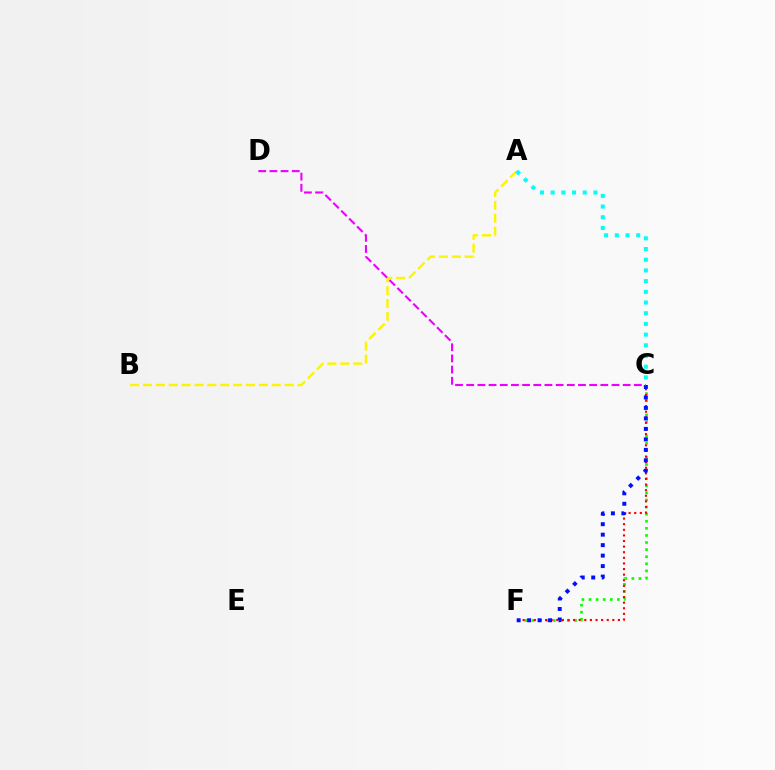{('C', 'F'): [{'color': '#08ff00', 'line_style': 'dotted', 'thickness': 1.93}, {'color': '#ff0000', 'line_style': 'dotted', 'thickness': 1.52}, {'color': '#0010ff', 'line_style': 'dotted', 'thickness': 2.85}], ('A', 'B'): [{'color': '#fcf500', 'line_style': 'dashed', 'thickness': 1.75}], ('A', 'C'): [{'color': '#00fff6', 'line_style': 'dotted', 'thickness': 2.91}], ('C', 'D'): [{'color': '#ee00ff', 'line_style': 'dashed', 'thickness': 1.52}]}